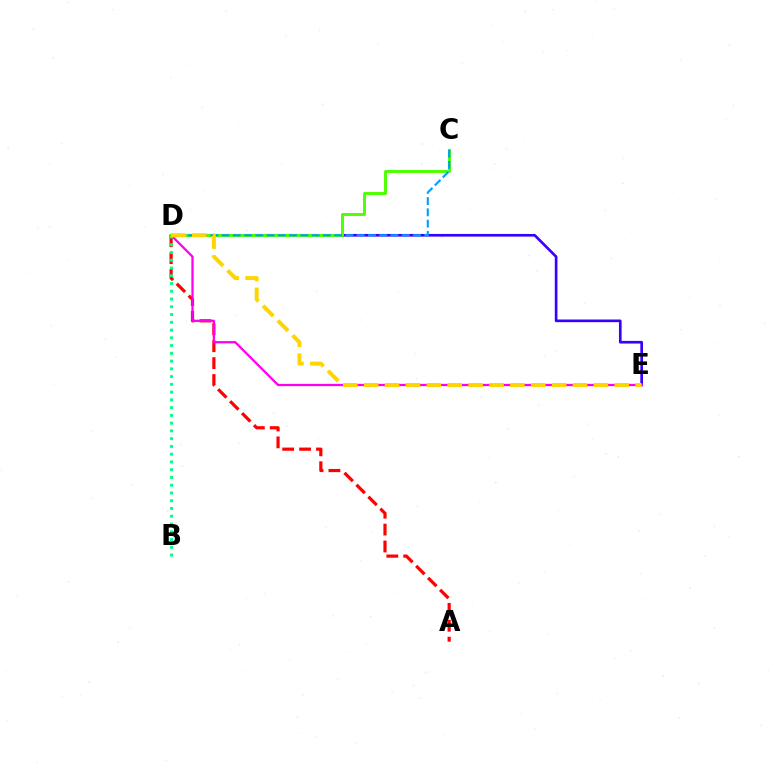{('A', 'D'): [{'color': '#ff0000', 'line_style': 'dashed', 'thickness': 2.3}], ('D', 'E'): [{'color': '#3700ff', 'line_style': 'solid', 'thickness': 1.91}, {'color': '#ff00ed', 'line_style': 'solid', 'thickness': 1.63}, {'color': '#ffd500', 'line_style': 'dashed', 'thickness': 2.84}], ('B', 'D'): [{'color': '#00ff86', 'line_style': 'dotted', 'thickness': 2.11}], ('C', 'D'): [{'color': '#4fff00', 'line_style': 'solid', 'thickness': 2.13}, {'color': '#009eff', 'line_style': 'dashed', 'thickness': 1.53}]}